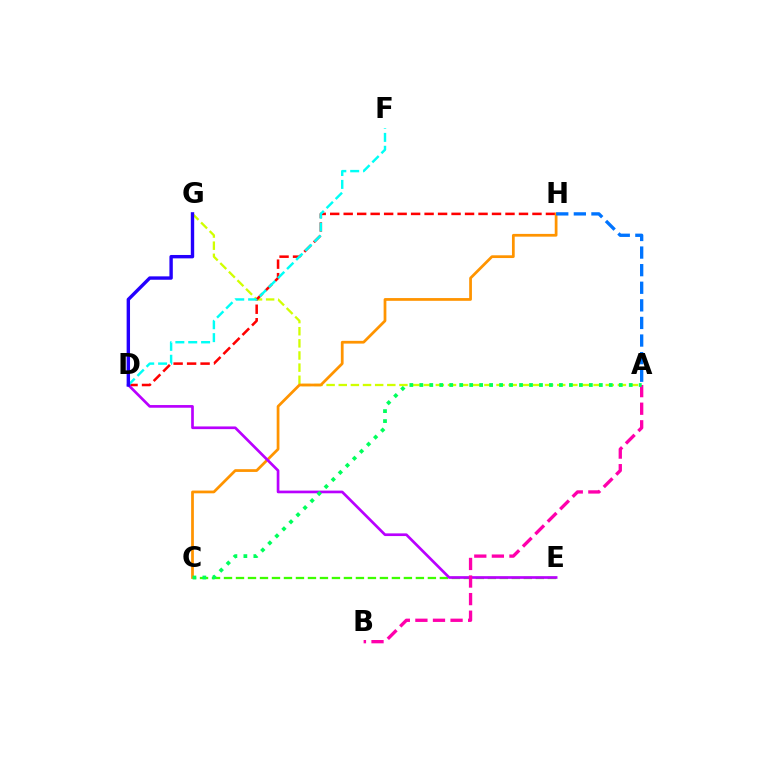{('A', 'G'): [{'color': '#d1ff00', 'line_style': 'dashed', 'thickness': 1.65}], ('C', 'E'): [{'color': '#3dff00', 'line_style': 'dashed', 'thickness': 1.63}], ('D', 'H'): [{'color': '#ff0000', 'line_style': 'dashed', 'thickness': 1.83}], ('C', 'H'): [{'color': '#ff9400', 'line_style': 'solid', 'thickness': 1.98}], ('D', 'F'): [{'color': '#00fff6', 'line_style': 'dashed', 'thickness': 1.75}], ('D', 'E'): [{'color': '#b900ff', 'line_style': 'solid', 'thickness': 1.93}], ('A', 'B'): [{'color': '#ff00ac', 'line_style': 'dashed', 'thickness': 2.39}], ('A', 'H'): [{'color': '#0074ff', 'line_style': 'dashed', 'thickness': 2.39}], ('A', 'C'): [{'color': '#00ff5c', 'line_style': 'dotted', 'thickness': 2.71}], ('D', 'G'): [{'color': '#2500ff', 'line_style': 'solid', 'thickness': 2.44}]}